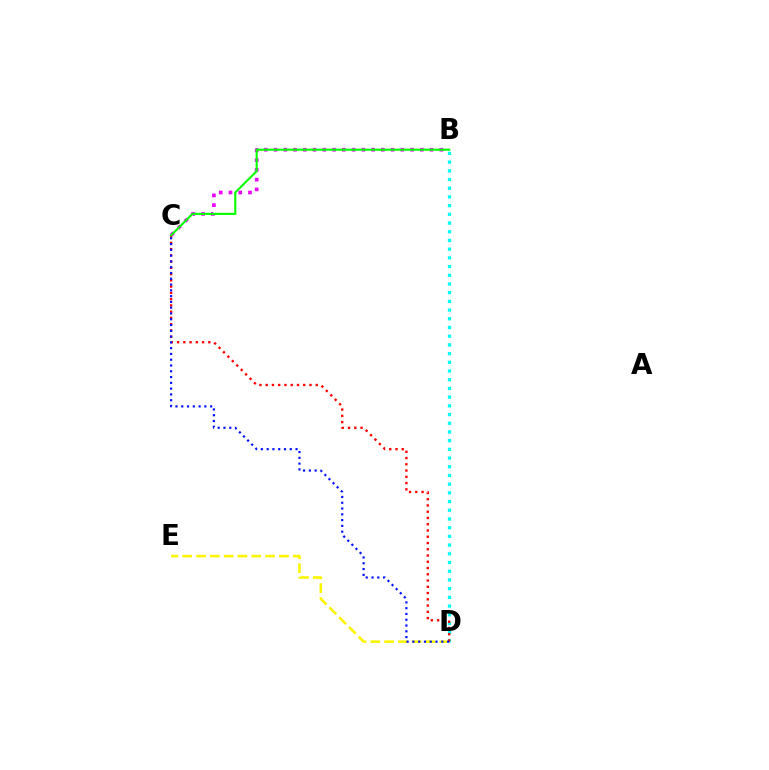{('B', 'C'): [{'color': '#ee00ff', 'line_style': 'dotted', 'thickness': 2.65}, {'color': '#08ff00', 'line_style': 'solid', 'thickness': 1.52}], ('B', 'D'): [{'color': '#00fff6', 'line_style': 'dotted', 'thickness': 2.37}], ('D', 'E'): [{'color': '#fcf500', 'line_style': 'dashed', 'thickness': 1.88}], ('C', 'D'): [{'color': '#ff0000', 'line_style': 'dotted', 'thickness': 1.7}, {'color': '#0010ff', 'line_style': 'dotted', 'thickness': 1.57}]}